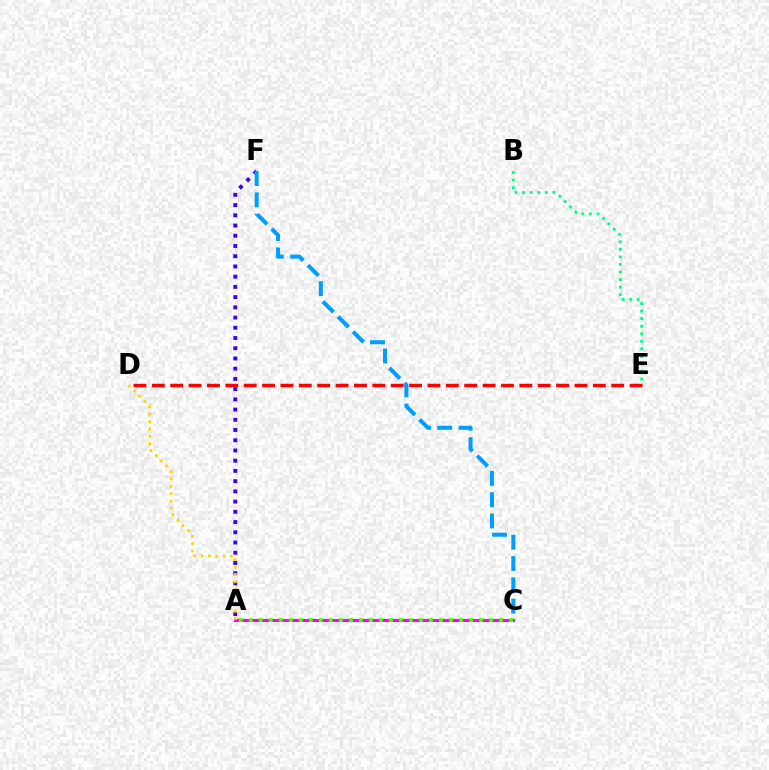{('D', 'E'): [{'color': '#ff0000', 'line_style': 'dashed', 'thickness': 2.5}], ('A', 'F'): [{'color': '#3700ff', 'line_style': 'dotted', 'thickness': 2.78}], ('A', 'C'): [{'color': '#ff00ed', 'line_style': 'solid', 'thickness': 2.14}, {'color': '#4fff00', 'line_style': 'dotted', 'thickness': 2.72}], ('A', 'D'): [{'color': '#ffd500', 'line_style': 'dotted', 'thickness': 2.0}], ('B', 'E'): [{'color': '#00ff86', 'line_style': 'dotted', 'thickness': 2.05}], ('C', 'F'): [{'color': '#009eff', 'line_style': 'dashed', 'thickness': 2.89}]}